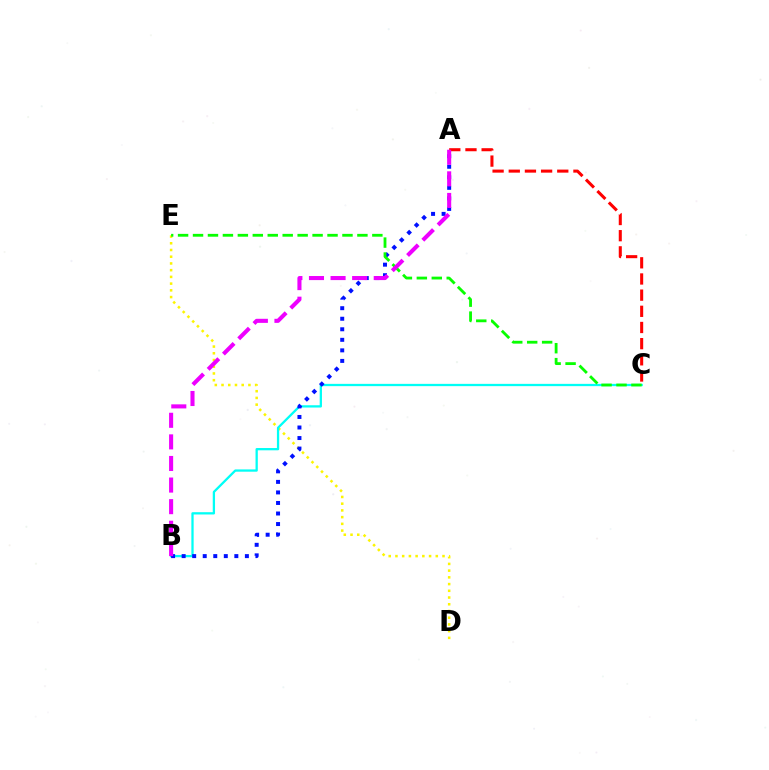{('D', 'E'): [{'color': '#fcf500', 'line_style': 'dotted', 'thickness': 1.83}], ('B', 'C'): [{'color': '#00fff6', 'line_style': 'solid', 'thickness': 1.64}], ('A', 'B'): [{'color': '#0010ff', 'line_style': 'dotted', 'thickness': 2.86}, {'color': '#ee00ff', 'line_style': 'dashed', 'thickness': 2.93}], ('A', 'C'): [{'color': '#ff0000', 'line_style': 'dashed', 'thickness': 2.2}], ('C', 'E'): [{'color': '#08ff00', 'line_style': 'dashed', 'thickness': 2.03}]}